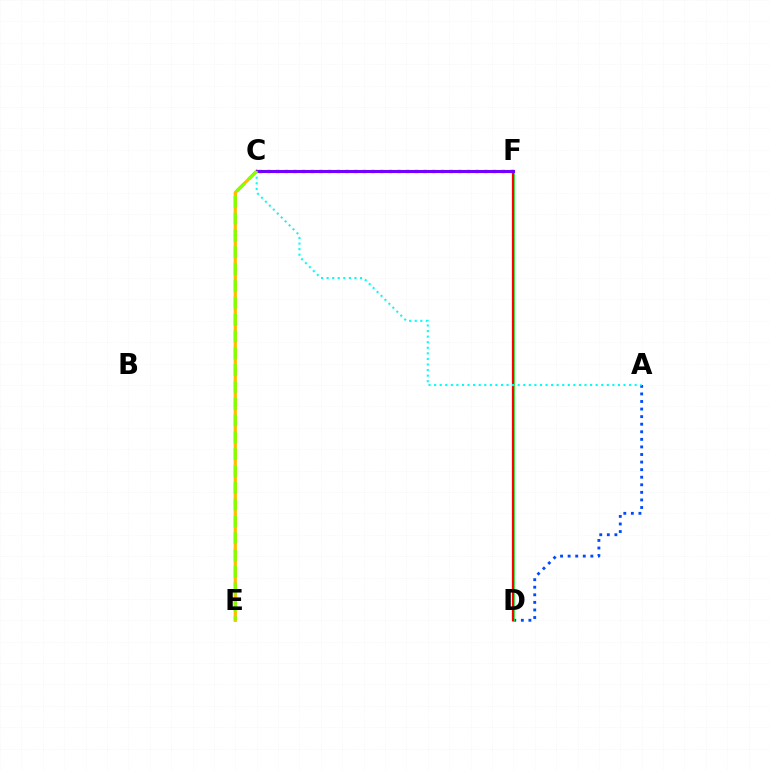{('A', 'D'): [{'color': '#004bff', 'line_style': 'dotted', 'thickness': 2.06}], ('C', 'F'): [{'color': '#ff00cf', 'line_style': 'dotted', 'thickness': 2.36}, {'color': '#7200ff', 'line_style': 'solid', 'thickness': 2.2}], ('C', 'E'): [{'color': '#ffbd00', 'line_style': 'solid', 'thickness': 2.33}, {'color': '#84ff00', 'line_style': 'dashed', 'thickness': 2.28}], ('D', 'F'): [{'color': '#00ff39', 'line_style': 'solid', 'thickness': 1.91}, {'color': '#ff0000', 'line_style': 'solid', 'thickness': 1.6}], ('A', 'C'): [{'color': '#00fff6', 'line_style': 'dotted', 'thickness': 1.51}]}